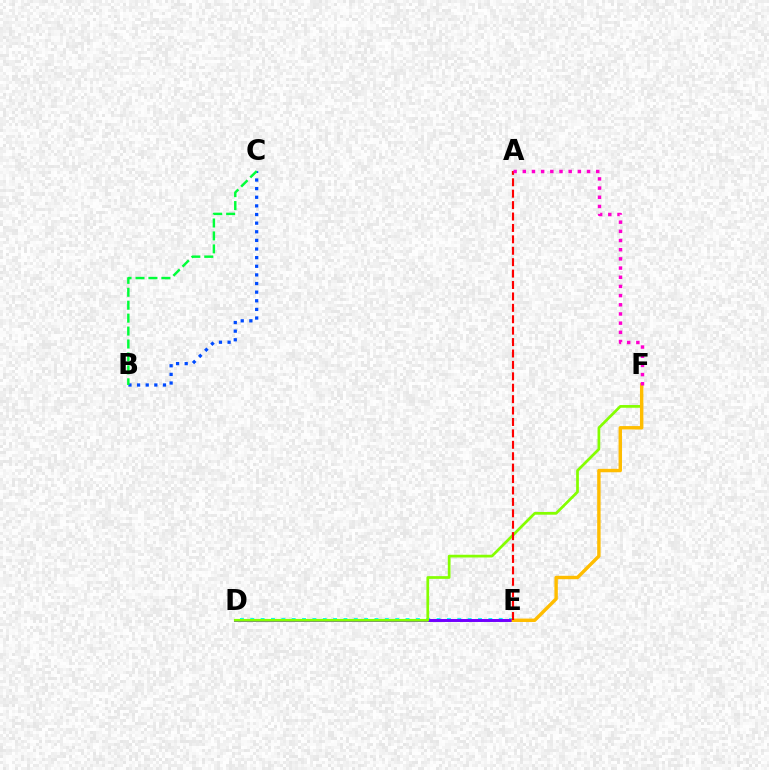{('D', 'E'): [{'color': '#00fff6', 'line_style': 'dotted', 'thickness': 2.81}, {'color': '#7200ff', 'line_style': 'solid', 'thickness': 2.13}], ('B', 'C'): [{'color': '#004bff', 'line_style': 'dotted', 'thickness': 2.34}, {'color': '#00ff39', 'line_style': 'dashed', 'thickness': 1.76}], ('D', 'F'): [{'color': '#84ff00', 'line_style': 'solid', 'thickness': 1.96}], ('E', 'F'): [{'color': '#ffbd00', 'line_style': 'solid', 'thickness': 2.46}], ('A', 'E'): [{'color': '#ff0000', 'line_style': 'dashed', 'thickness': 1.55}], ('A', 'F'): [{'color': '#ff00cf', 'line_style': 'dotted', 'thickness': 2.49}]}